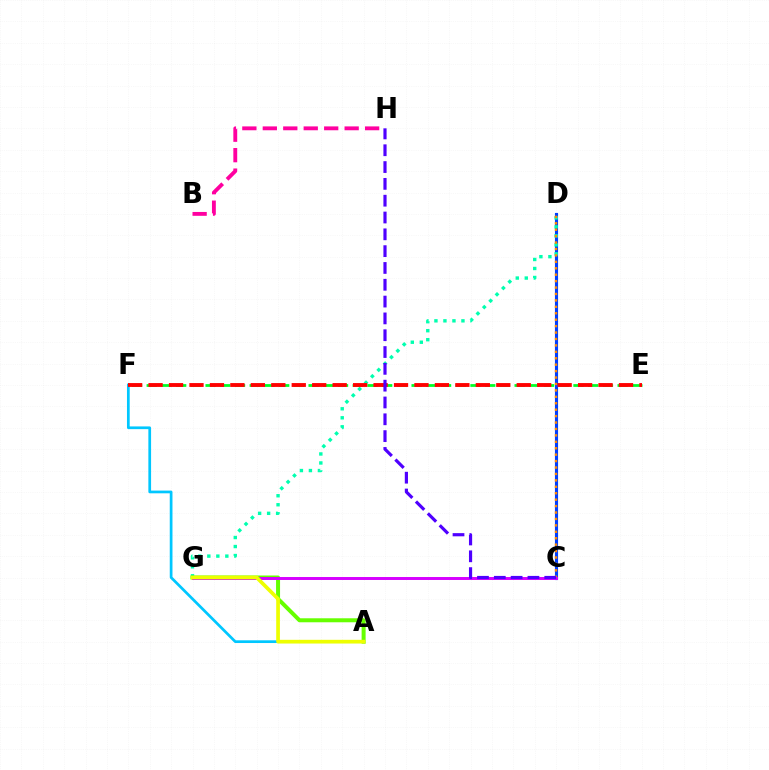{('C', 'D'): [{'color': '#003fff', 'line_style': 'solid', 'thickness': 2.24}, {'color': '#ff8800', 'line_style': 'dotted', 'thickness': 1.75}], ('D', 'G'): [{'color': '#00ffaf', 'line_style': 'dotted', 'thickness': 2.45}], ('A', 'F'): [{'color': '#00c7ff', 'line_style': 'solid', 'thickness': 1.96}], ('A', 'G'): [{'color': '#66ff00', 'line_style': 'solid', 'thickness': 2.88}, {'color': '#eeff00', 'line_style': 'solid', 'thickness': 2.67}], ('E', 'F'): [{'color': '#00ff27', 'line_style': 'dashed', 'thickness': 2.0}, {'color': '#ff0000', 'line_style': 'dashed', 'thickness': 2.78}], ('B', 'H'): [{'color': '#ff00a0', 'line_style': 'dashed', 'thickness': 2.78}], ('C', 'G'): [{'color': '#d600ff', 'line_style': 'solid', 'thickness': 2.13}], ('C', 'H'): [{'color': '#4f00ff', 'line_style': 'dashed', 'thickness': 2.28}]}